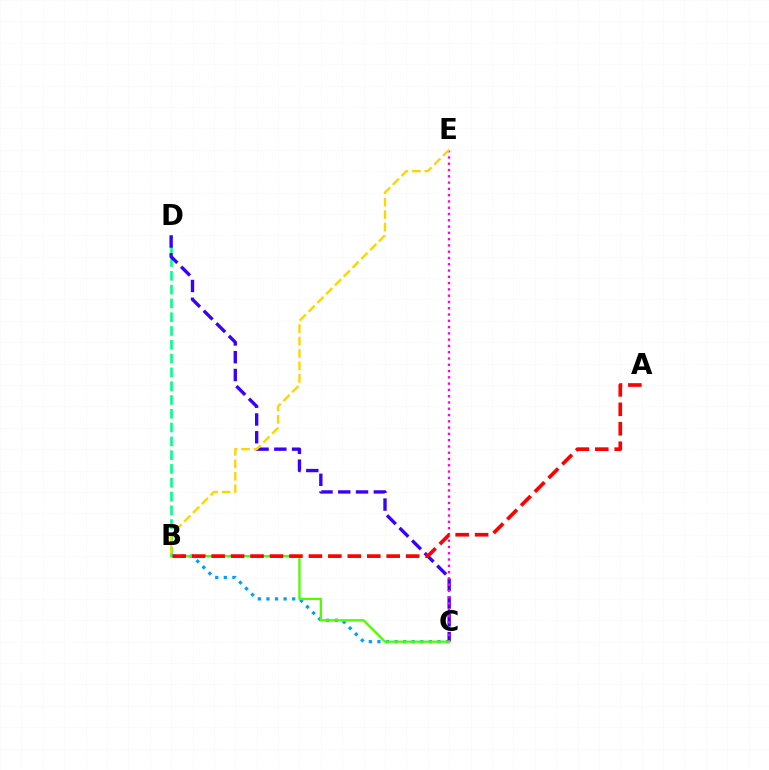{('B', 'C'): [{'color': '#009eff', 'line_style': 'dotted', 'thickness': 2.33}, {'color': '#4fff00', 'line_style': 'solid', 'thickness': 1.67}], ('B', 'D'): [{'color': '#00ff86', 'line_style': 'dashed', 'thickness': 1.87}], ('C', 'D'): [{'color': '#3700ff', 'line_style': 'dashed', 'thickness': 2.42}], ('C', 'E'): [{'color': '#ff00ed', 'line_style': 'dotted', 'thickness': 1.71}], ('B', 'E'): [{'color': '#ffd500', 'line_style': 'dashed', 'thickness': 1.69}], ('A', 'B'): [{'color': '#ff0000', 'line_style': 'dashed', 'thickness': 2.64}]}